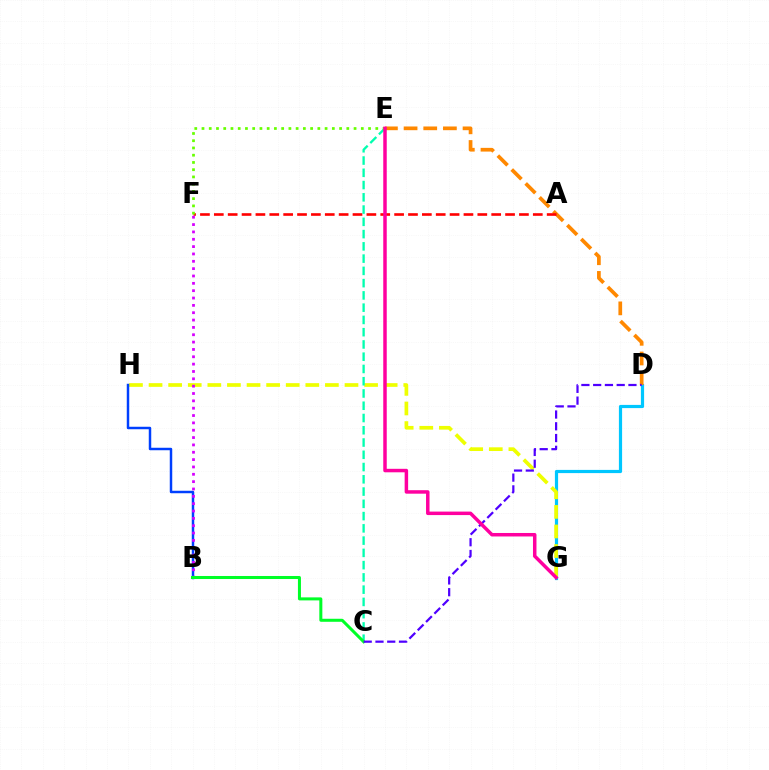{('D', 'G'): [{'color': '#00c7ff', 'line_style': 'solid', 'thickness': 2.3}], ('D', 'E'): [{'color': '#ff8800', 'line_style': 'dashed', 'thickness': 2.67}], ('A', 'F'): [{'color': '#ff0000', 'line_style': 'dashed', 'thickness': 1.88}], ('G', 'H'): [{'color': '#eeff00', 'line_style': 'dashed', 'thickness': 2.66}], ('B', 'H'): [{'color': '#003fff', 'line_style': 'solid', 'thickness': 1.78}], ('C', 'E'): [{'color': '#00ffaf', 'line_style': 'dashed', 'thickness': 1.67}], ('B', 'F'): [{'color': '#d600ff', 'line_style': 'dotted', 'thickness': 2.0}], ('B', 'C'): [{'color': '#00ff27', 'line_style': 'solid', 'thickness': 2.17}], ('E', 'F'): [{'color': '#66ff00', 'line_style': 'dotted', 'thickness': 1.97}], ('C', 'D'): [{'color': '#4f00ff', 'line_style': 'dashed', 'thickness': 1.6}], ('E', 'G'): [{'color': '#ff00a0', 'line_style': 'solid', 'thickness': 2.51}]}